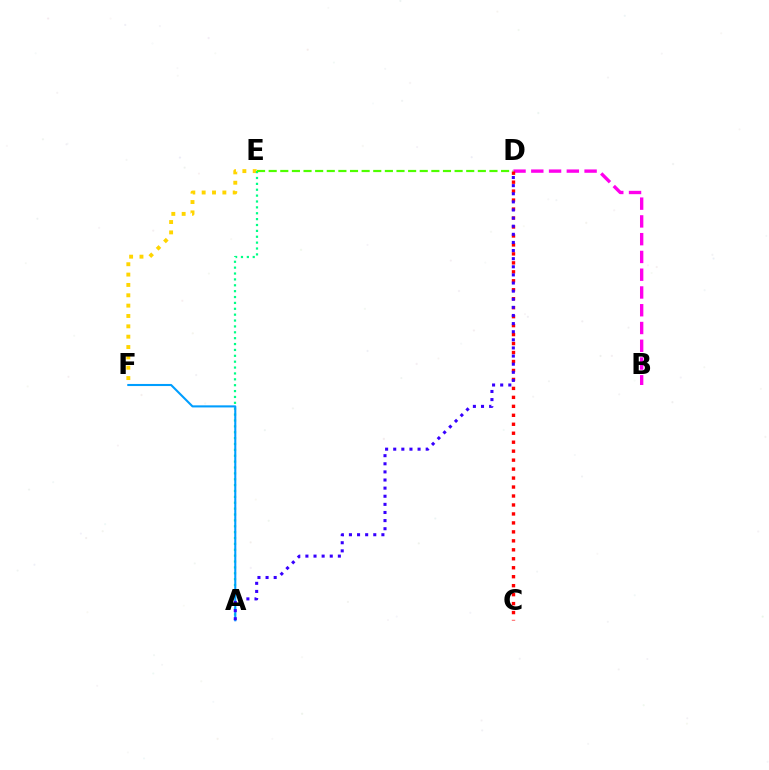{('E', 'F'): [{'color': '#ffd500', 'line_style': 'dotted', 'thickness': 2.81}], ('A', 'E'): [{'color': '#00ff86', 'line_style': 'dotted', 'thickness': 1.6}], ('A', 'F'): [{'color': '#009eff', 'line_style': 'solid', 'thickness': 1.5}], ('B', 'D'): [{'color': '#ff00ed', 'line_style': 'dashed', 'thickness': 2.41}], ('C', 'D'): [{'color': '#ff0000', 'line_style': 'dotted', 'thickness': 2.44}], ('A', 'D'): [{'color': '#3700ff', 'line_style': 'dotted', 'thickness': 2.2}], ('D', 'E'): [{'color': '#4fff00', 'line_style': 'dashed', 'thickness': 1.58}]}